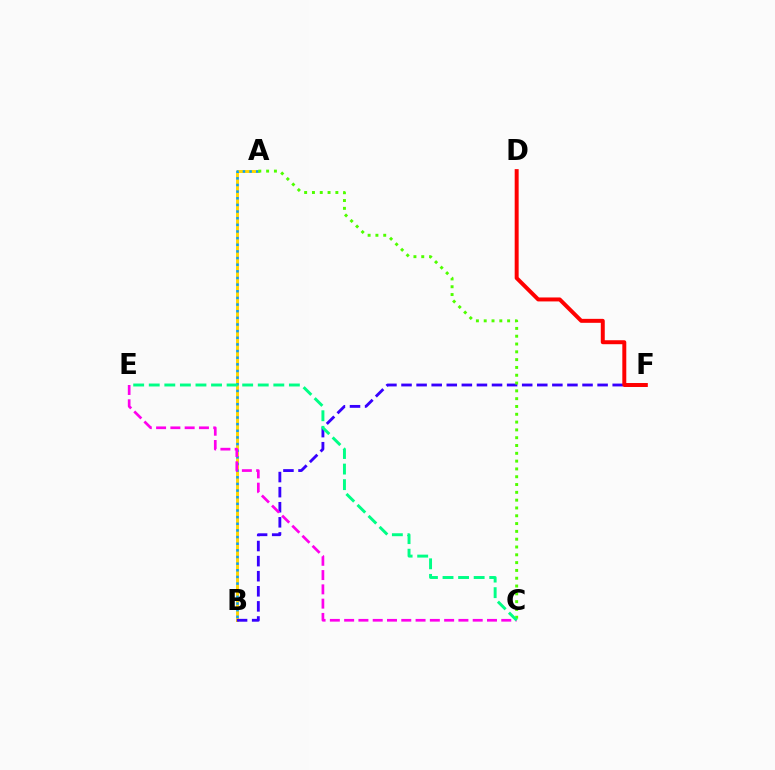{('A', 'B'): [{'color': '#ffd500', 'line_style': 'solid', 'thickness': 2.12}, {'color': '#009eff', 'line_style': 'dotted', 'thickness': 1.81}], ('B', 'F'): [{'color': '#3700ff', 'line_style': 'dashed', 'thickness': 2.05}], ('D', 'F'): [{'color': '#ff0000', 'line_style': 'solid', 'thickness': 2.86}], ('C', 'E'): [{'color': '#ff00ed', 'line_style': 'dashed', 'thickness': 1.94}, {'color': '#00ff86', 'line_style': 'dashed', 'thickness': 2.12}], ('A', 'C'): [{'color': '#4fff00', 'line_style': 'dotted', 'thickness': 2.12}]}